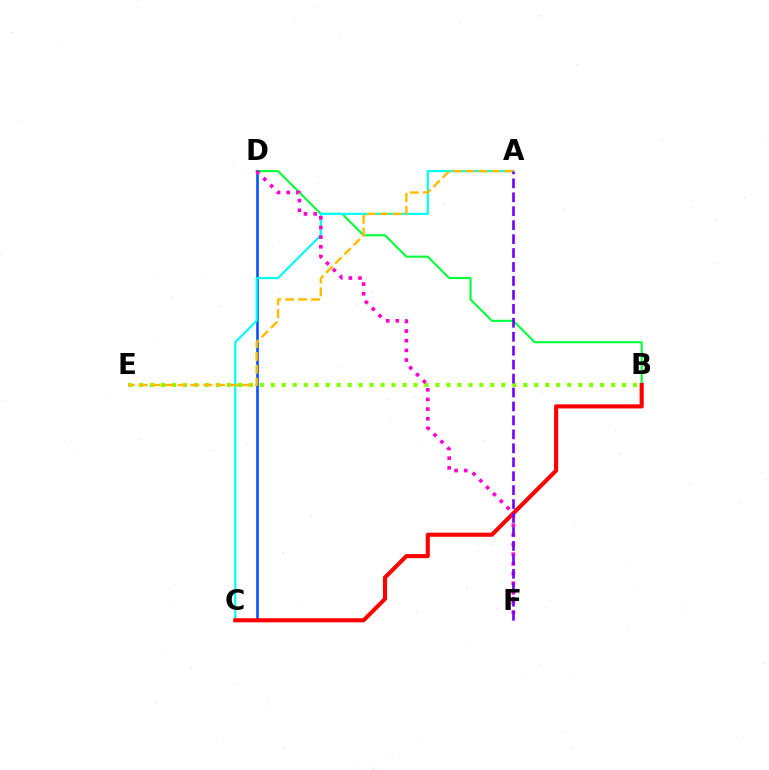{('B', 'D'): [{'color': '#00ff39', 'line_style': 'solid', 'thickness': 1.51}], ('C', 'D'): [{'color': '#004bff', 'line_style': 'solid', 'thickness': 1.83}], ('B', 'E'): [{'color': '#84ff00', 'line_style': 'dotted', 'thickness': 2.98}], ('A', 'C'): [{'color': '#00fff6', 'line_style': 'solid', 'thickness': 1.58}], ('B', 'C'): [{'color': '#ff0000', 'line_style': 'solid', 'thickness': 2.95}], ('D', 'F'): [{'color': '#ff00cf', 'line_style': 'dotted', 'thickness': 2.62}], ('A', 'E'): [{'color': '#ffbd00', 'line_style': 'dashed', 'thickness': 1.75}], ('A', 'F'): [{'color': '#7200ff', 'line_style': 'dashed', 'thickness': 1.89}]}